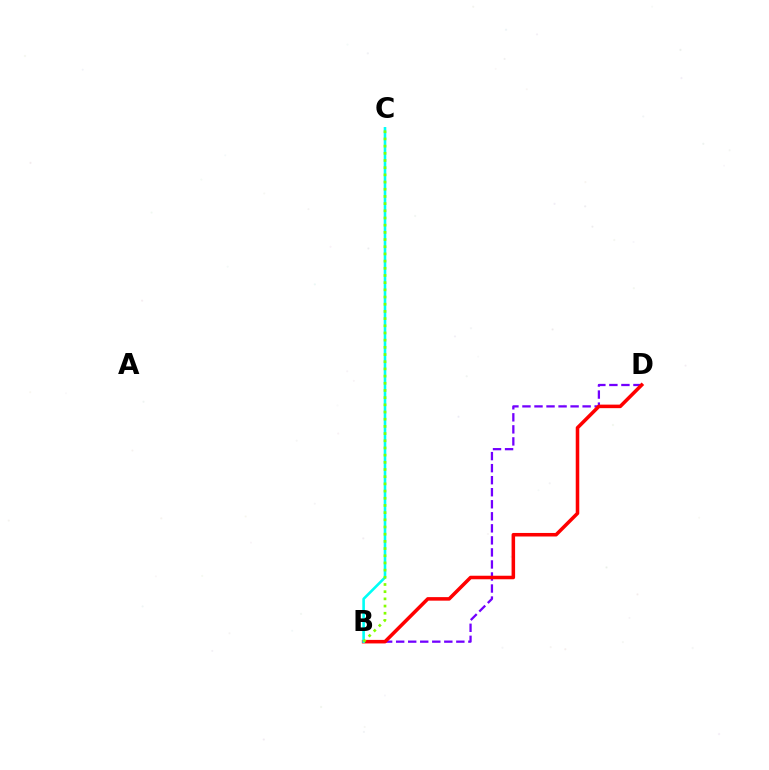{('B', 'D'): [{'color': '#7200ff', 'line_style': 'dashed', 'thickness': 1.64}, {'color': '#ff0000', 'line_style': 'solid', 'thickness': 2.55}], ('B', 'C'): [{'color': '#00fff6', 'line_style': 'solid', 'thickness': 1.88}, {'color': '#84ff00', 'line_style': 'dotted', 'thickness': 1.95}]}